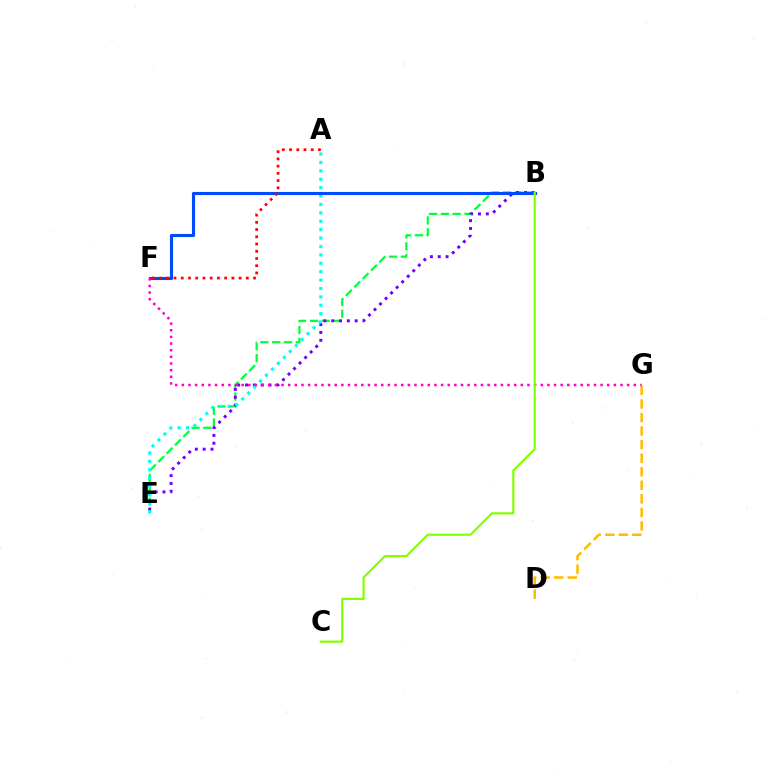{('B', 'E'): [{'color': '#00ff39', 'line_style': 'dashed', 'thickness': 1.61}, {'color': '#7200ff', 'line_style': 'dotted', 'thickness': 2.13}], ('A', 'E'): [{'color': '#00fff6', 'line_style': 'dotted', 'thickness': 2.28}], ('D', 'G'): [{'color': '#ffbd00', 'line_style': 'dashed', 'thickness': 1.84}], ('B', 'F'): [{'color': '#004bff', 'line_style': 'solid', 'thickness': 2.24}], ('F', 'G'): [{'color': '#ff00cf', 'line_style': 'dotted', 'thickness': 1.81}], ('A', 'F'): [{'color': '#ff0000', 'line_style': 'dotted', 'thickness': 1.96}], ('B', 'C'): [{'color': '#84ff00', 'line_style': 'solid', 'thickness': 1.57}]}